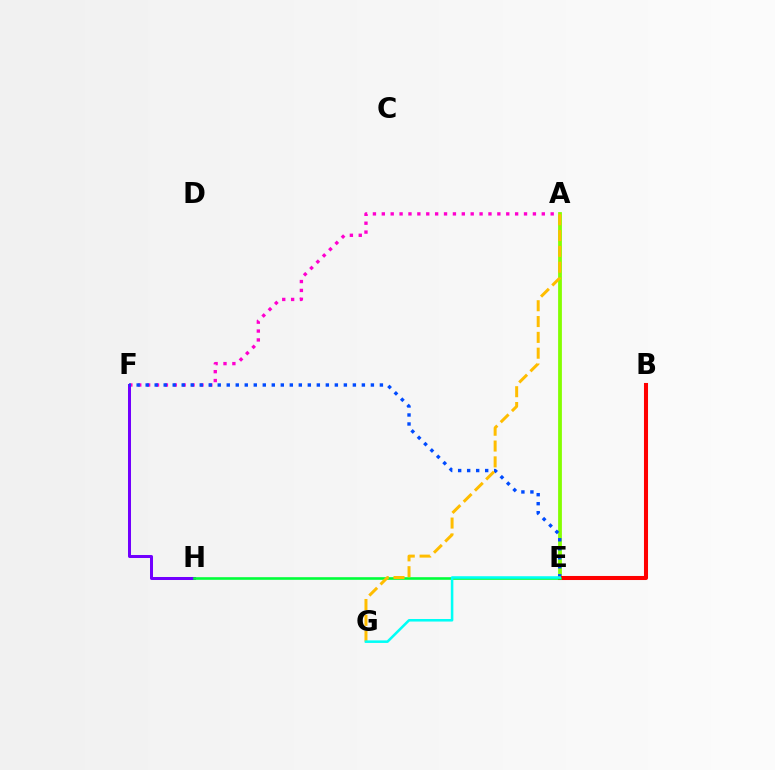{('A', 'F'): [{'color': '#ff00cf', 'line_style': 'dotted', 'thickness': 2.41}], ('A', 'E'): [{'color': '#84ff00', 'line_style': 'solid', 'thickness': 2.73}], ('F', 'H'): [{'color': '#7200ff', 'line_style': 'solid', 'thickness': 2.17}], ('E', 'F'): [{'color': '#004bff', 'line_style': 'dotted', 'thickness': 2.45}], ('B', 'E'): [{'color': '#ff0000', 'line_style': 'solid', 'thickness': 2.92}], ('E', 'H'): [{'color': '#00ff39', 'line_style': 'solid', 'thickness': 1.88}], ('A', 'G'): [{'color': '#ffbd00', 'line_style': 'dashed', 'thickness': 2.15}], ('E', 'G'): [{'color': '#00fff6', 'line_style': 'solid', 'thickness': 1.84}]}